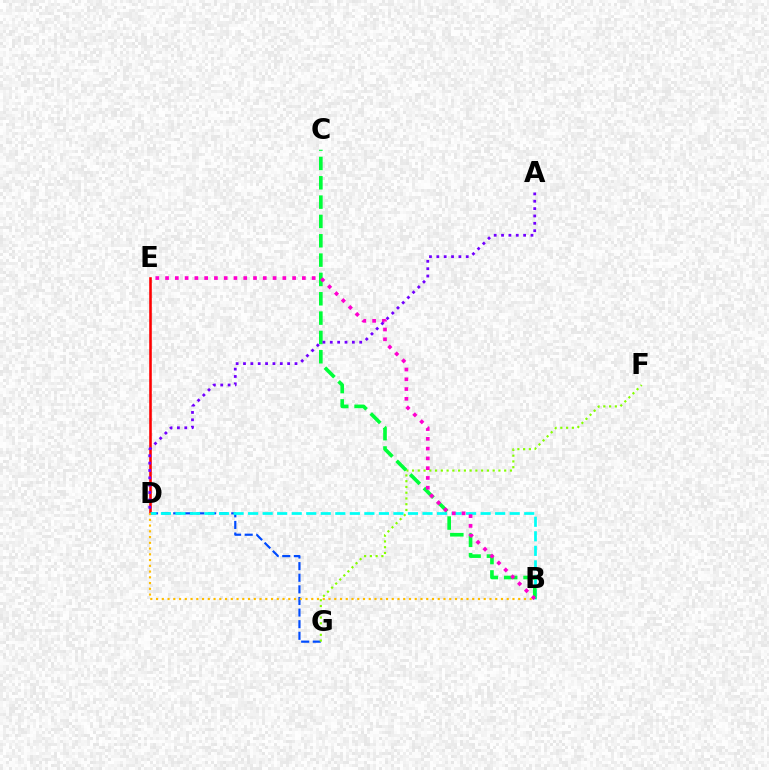{('D', 'G'): [{'color': '#004bff', 'line_style': 'dashed', 'thickness': 1.58}], ('F', 'G'): [{'color': '#84ff00', 'line_style': 'dotted', 'thickness': 1.56}], ('D', 'E'): [{'color': '#ff0000', 'line_style': 'solid', 'thickness': 1.86}], ('B', 'D'): [{'color': '#00fff6', 'line_style': 'dashed', 'thickness': 1.97}, {'color': '#ffbd00', 'line_style': 'dotted', 'thickness': 1.56}], ('B', 'C'): [{'color': '#00ff39', 'line_style': 'dashed', 'thickness': 2.63}], ('B', 'E'): [{'color': '#ff00cf', 'line_style': 'dotted', 'thickness': 2.66}], ('A', 'D'): [{'color': '#7200ff', 'line_style': 'dotted', 'thickness': 2.0}]}